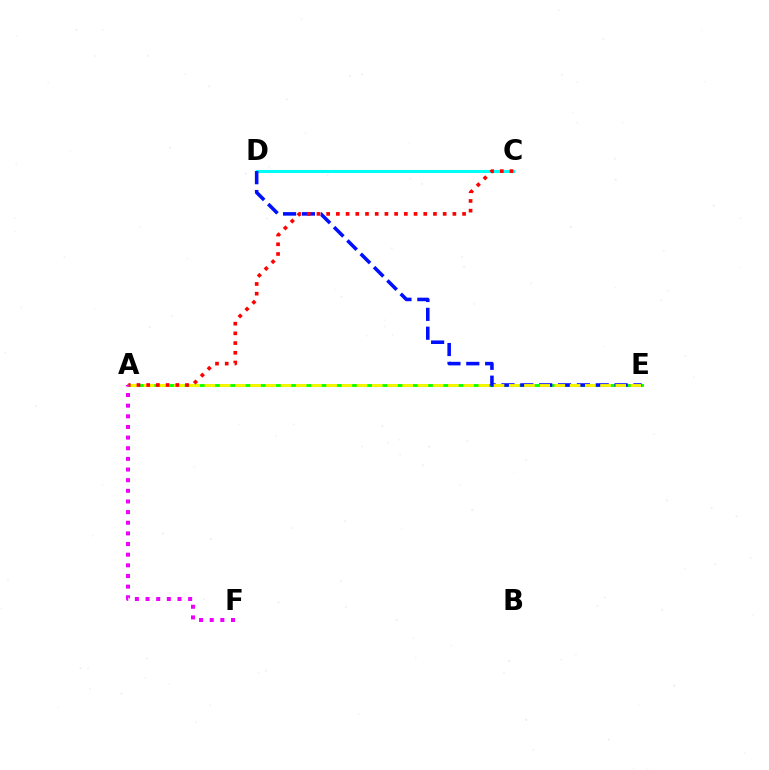{('A', 'E'): [{'color': '#08ff00', 'line_style': 'solid', 'thickness': 2.05}, {'color': '#fcf500', 'line_style': 'dashed', 'thickness': 2.07}], ('C', 'D'): [{'color': '#00fff6', 'line_style': 'solid', 'thickness': 2.2}], ('D', 'E'): [{'color': '#0010ff', 'line_style': 'dashed', 'thickness': 2.56}], ('A', 'C'): [{'color': '#ff0000', 'line_style': 'dotted', 'thickness': 2.64}], ('A', 'F'): [{'color': '#ee00ff', 'line_style': 'dotted', 'thickness': 2.89}]}